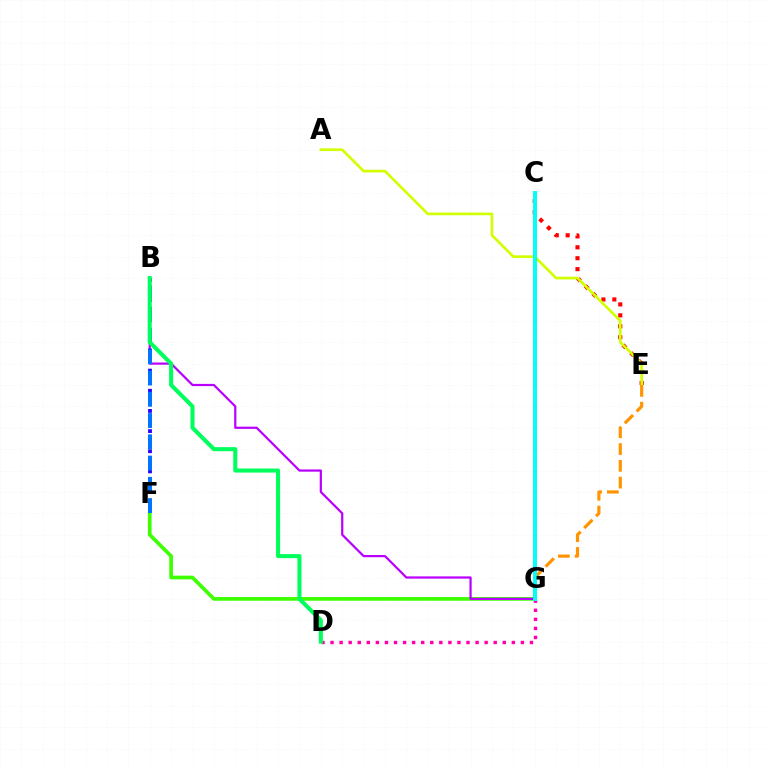{('F', 'G'): [{'color': '#3dff00', 'line_style': 'solid', 'thickness': 2.65}], ('B', 'G'): [{'color': '#b900ff', 'line_style': 'solid', 'thickness': 1.6}], ('B', 'F'): [{'color': '#2500ff', 'line_style': 'dotted', 'thickness': 2.74}, {'color': '#0074ff', 'line_style': 'dashed', 'thickness': 2.89}], ('C', 'E'): [{'color': '#ff0000', 'line_style': 'dotted', 'thickness': 2.97}], ('D', 'G'): [{'color': '#ff00ac', 'line_style': 'dotted', 'thickness': 2.46}], ('A', 'E'): [{'color': '#d1ff00', 'line_style': 'solid', 'thickness': 1.93}], ('B', 'D'): [{'color': '#00ff5c', 'line_style': 'solid', 'thickness': 2.92}], ('E', 'G'): [{'color': '#ff9400', 'line_style': 'dashed', 'thickness': 2.28}], ('C', 'G'): [{'color': '#00fff6', 'line_style': 'solid', 'thickness': 2.84}]}